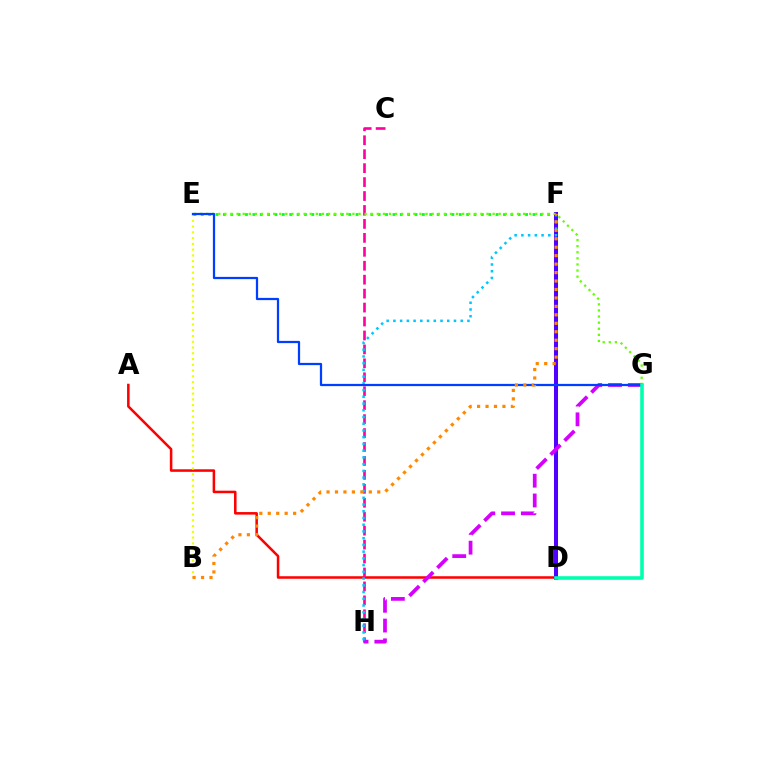{('A', 'D'): [{'color': '#ff0000', 'line_style': 'solid', 'thickness': 1.82}], ('B', 'E'): [{'color': '#eeff00', 'line_style': 'dotted', 'thickness': 1.56}], ('E', 'F'): [{'color': '#00ff27', 'line_style': 'dotted', 'thickness': 2.0}], ('D', 'F'): [{'color': '#4f00ff', 'line_style': 'solid', 'thickness': 2.9}], ('C', 'H'): [{'color': '#ff00a0', 'line_style': 'dashed', 'thickness': 1.89}], ('E', 'G'): [{'color': '#66ff00', 'line_style': 'dotted', 'thickness': 1.66}, {'color': '#003fff', 'line_style': 'solid', 'thickness': 1.62}], ('G', 'H'): [{'color': '#d600ff', 'line_style': 'dashed', 'thickness': 2.69}], ('F', 'H'): [{'color': '#00c7ff', 'line_style': 'dotted', 'thickness': 1.83}], ('B', 'F'): [{'color': '#ff8800', 'line_style': 'dotted', 'thickness': 2.3}], ('D', 'G'): [{'color': '#00ffaf', 'line_style': 'solid', 'thickness': 2.59}]}